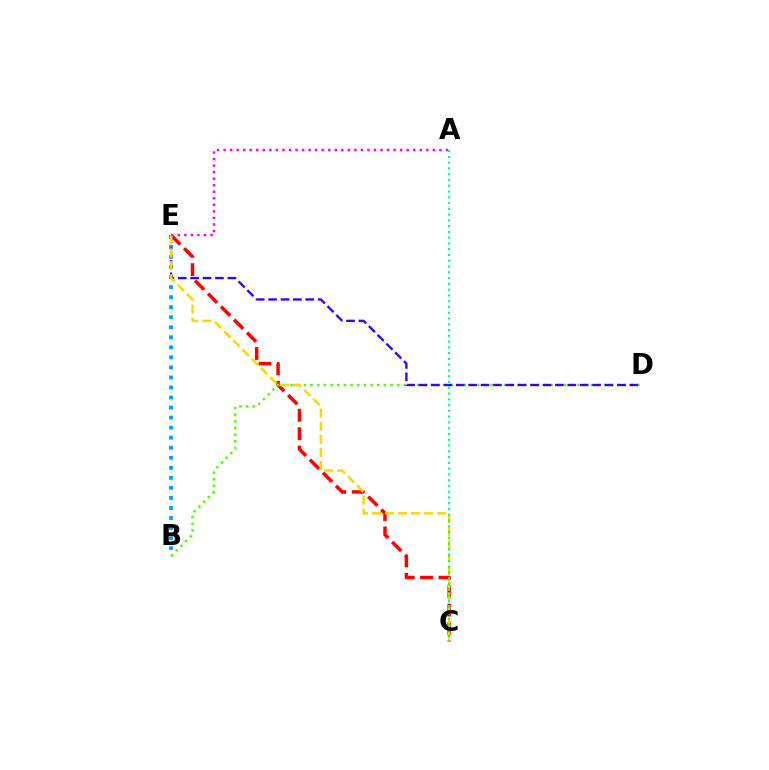{('C', 'E'): [{'color': '#ff0000', 'line_style': 'dashed', 'thickness': 2.5}, {'color': '#ffd500', 'line_style': 'dashed', 'thickness': 1.77}], ('B', 'E'): [{'color': '#009eff', 'line_style': 'dotted', 'thickness': 2.73}], ('B', 'D'): [{'color': '#4fff00', 'line_style': 'dotted', 'thickness': 1.81}], ('A', 'E'): [{'color': '#ff00ed', 'line_style': 'dotted', 'thickness': 1.78}], ('D', 'E'): [{'color': '#3700ff', 'line_style': 'dashed', 'thickness': 1.68}], ('A', 'C'): [{'color': '#00ff86', 'line_style': 'dotted', 'thickness': 1.57}]}